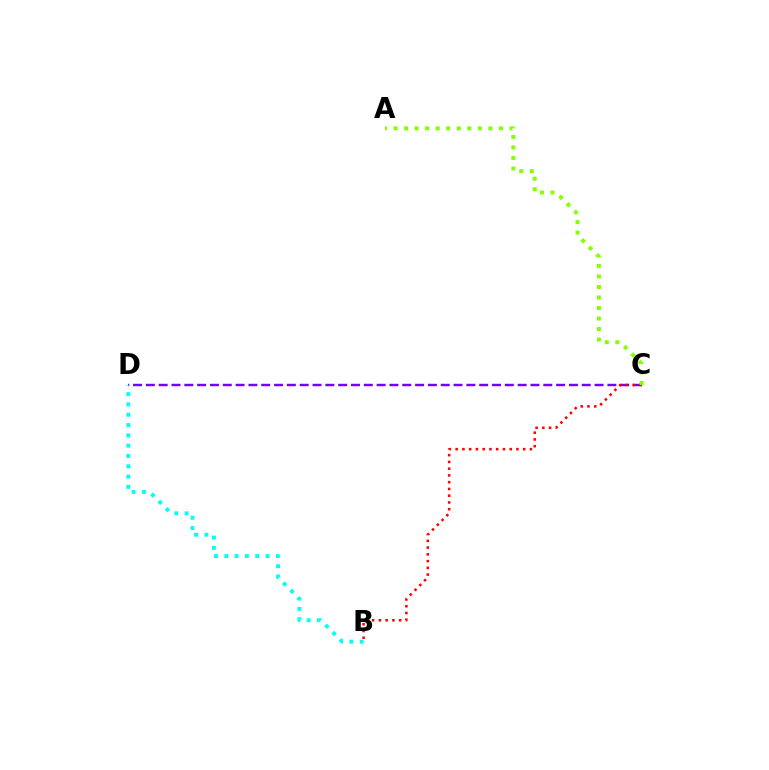{('C', 'D'): [{'color': '#7200ff', 'line_style': 'dashed', 'thickness': 1.74}], ('B', 'D'): [{'color': '#00fff6', 'line_style': 'dotted', 'thickness': 2.8}], ('B', 'C'): [{'color': '#ff0000', 'line_style': 'dotted', 'thickness': 1.83}], ('A', 'C'): [{'color': '#84ff00', 'line_style': 'dotted', 'thickness': 2.86}]}